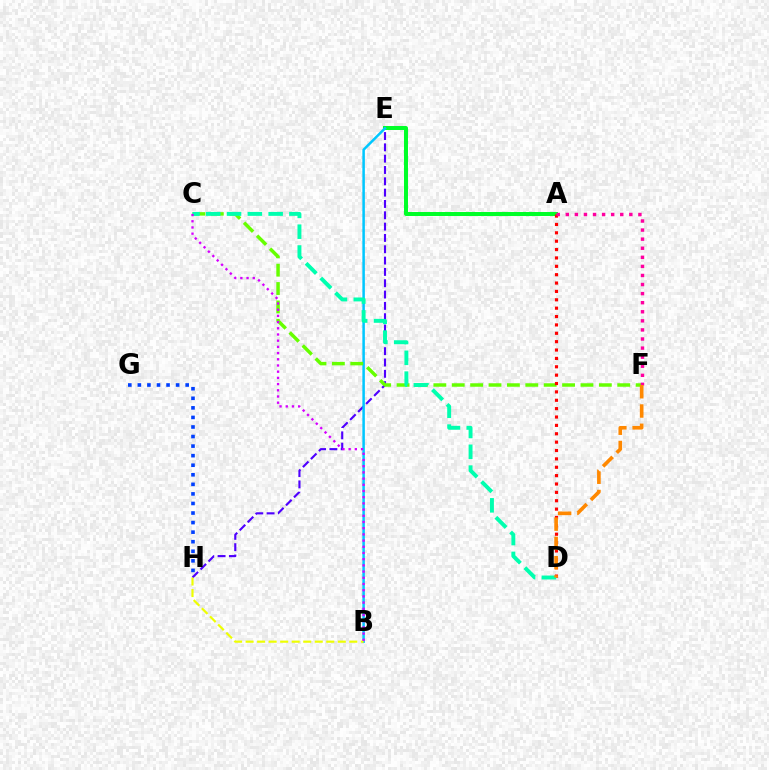{('A', 'E'): [{'color': '#00ff27', 'line_style': 'solid', 'thickness': 2.86}], ('E', 'H'): [{'color': '#4f00ff', 'line_style': 'dashed', 'thickness': 1.54}], ('B', 'E'): [{'color': '#00c7ff', 'line_style': 'solid', 'thickness': 1.81}], ('C', 'F'): [{'color': '#66ff00', 'line_style': 'dashed', 'thickness': 2.5}], ('B', 'H'): [{'color': '#eeff00', 'line_style': 'dashed', 'thickness': 1.57}], ('A', 'D'): [{'color': '#ff0000', 'line_style': 'dotted', 'thickness': 2.27}], ('C', 'D'): [{'color': '#00ffaf', 'line_style': 'dashed', 'thickness': 2.83}], ('G', 'H'): [{'color': '#003fff', 'line_style': 'dotted', 'thickness': 2.6}], ('B', 'C'): [{'color': '#d600ff', 'line_style': 'dotted', 'thickness': 1.68}], ('A', 'F'): [{'color': '#ff00a0', 'line_style': 'dotted', 'thickness': 2.47}], ('D', 'F'): [{'color': '#ff8800', 'line_style': 'dashed', 'thickness': 2.62}]}